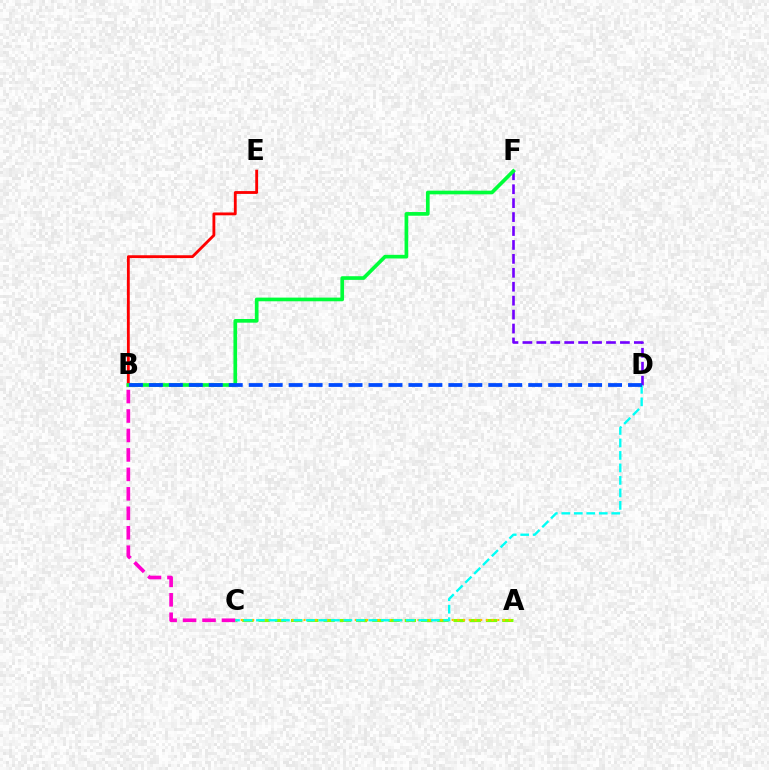{('D', 'F'): [{'color': '#7200ff', 'line_style': 'dashed', 'thickness': 1.89}], ('A', 'C'): [{'color': '#84ff00', 'line_style': 'dashed', 'thickness': 2.21}, {'color': '#ffbd00', 'line_style': 'dotted', 'thickness': 1.55}], ('B', 'E'): [{'color': '#ff0000', 'line_style': 'solid', 'thickness': 2.04}], ('B', 'F'): [{'color': '#00ff39', 'line_style': 'solid', 'thickness': 2.64}], ('B', 'C'): [{'color': '#ff00cf', 'line_style': 'dashed', 'thickness': 2.64}], ('C', 'D'): [{'color': '#00fff6', 'line_style': 'dashed', 'thickness': 1.7}], ('B', 'D'): [{'color': '#004bff', 'line_style': 'dashed', 'thickness': 2.71}]}